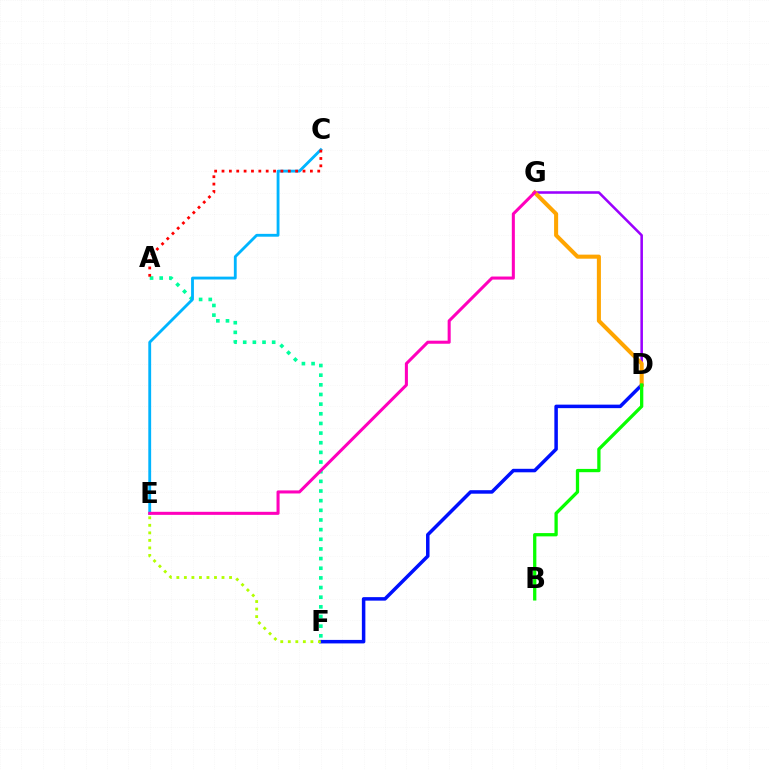{('D', 'G'): [{'color': '#9b00ff', 'line_style': 'solid', 'thickness': 1.84}, {'color': '#ffa500', 'line_style': 'solid', 'thickness': 2.92}], ('D', 'F'): [{'color': '#0010ff', 'line_style': 'solid', 'thickness': 2.52}], ('A', 'F'): [{'color': '#00ff9d', 'line_style': 'dotted', 'thickness': 2.62}], ('E', 'F'): [{'color': '#b3ff00', 'line_style': 'dotted', 'thickness': 2.05}], ('C', 'E'): [{'color': '#00b5ff', 'line_style': 'solid', 'thickness': 2.04}], ('A', 'C'): [{'color': '#ff0000', 'line_style': 'dotted', 'thickness': 2.0}], ('B', 'D'): [{'color': '#08ff00', 'line_style': 'solid', 'thickness': 2.36}], ('E', 'G'): [{'color': '#ff00bd', 'line_style': 'solid', 'thickness': 2.2}]}